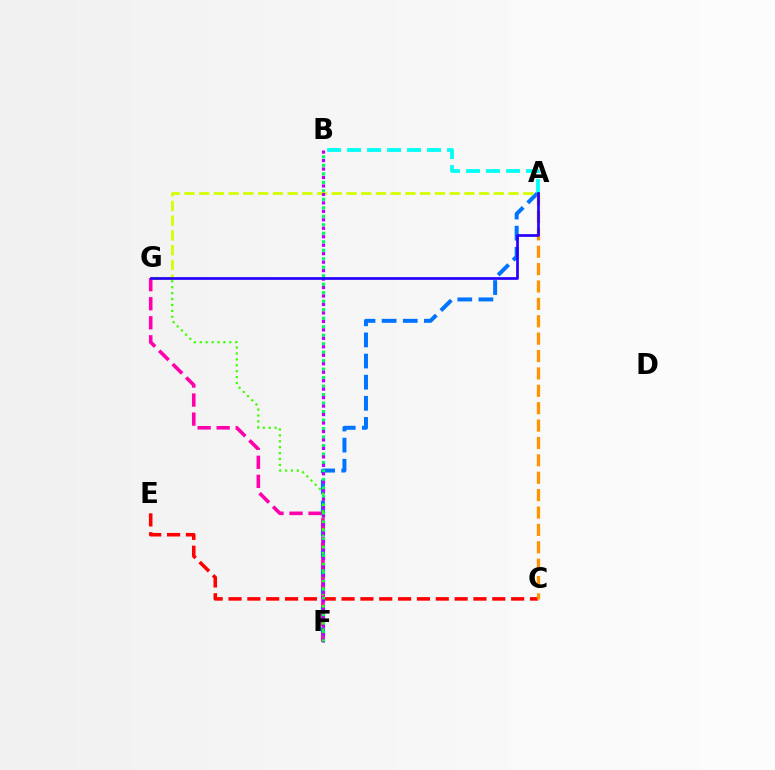{('C', 'E'): [{'color': '#ff0000', 'line_style': 'dashed', 'thickness': 2.56}], ('A', 'F'): [{'color': '#0074ff', 'line_style': 'dashed', 'thickness': 2.87}], ('F', 'G'): [{'color': '#ff00ac', 'line_style': 'dashed', 'thickness': 2.59}, {'color': '#3dff00', 'line_style': 'dotted', 'thickness': 1.61}], ('A', 'C'): [{'color': '#ff9400', 'line_style': 'dashed', 'thickness': 2.36}], ('A', 'B'): [{'color': '#00fff6', 'line_style': 'dashed', 'thickness': 2.72}], ('B', 'F'): [{'color': '#00ff5c', 'line_style': 'dotted', 'thickness': 2.31}, {'color': '#b900ff', 'line_style': 'dotted', 'thickness': 2.3}], ('A', 'G'): [{'color': '#d1ff00', 'line_style': 'dashed', 'thickness': 2.0}, {'color': '#2500ff', 'line_style': 'solid', 'thickness': 1.94}]}